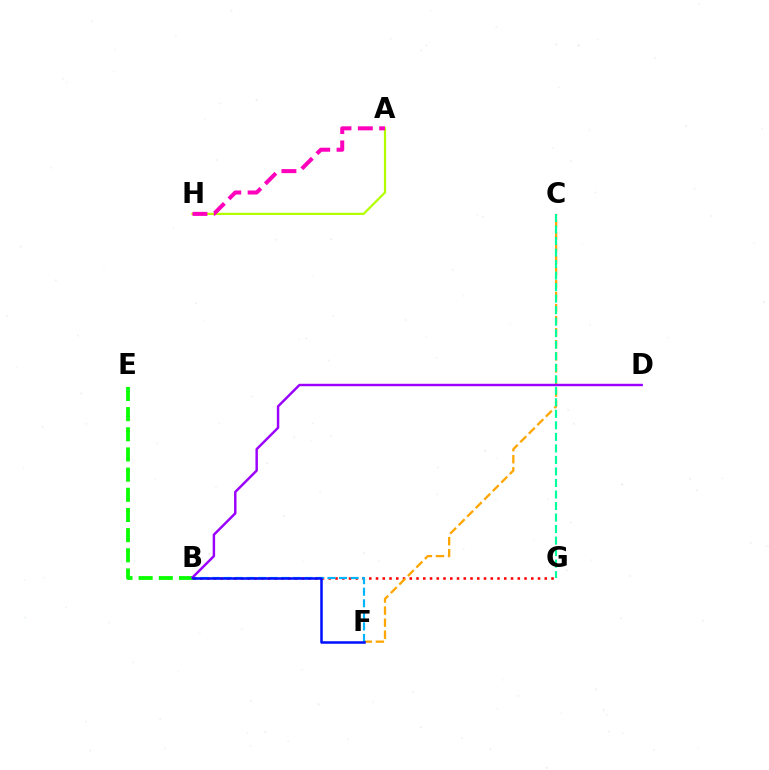{('A', 'H'): [{'color': '#b3ff00', 'line_style': 'solid', 'thickness': 1.6}, {'color': '#ff00bd', 'line_style': 'dashed', 'thickness': 2.9}], ('B', 'E'): [{'color': '#08ff00', 'line_style': 'dashed', 'thickness': 2.74}], ('B', 'G'): [{'color': '#ff0000', 'line_style': 'dotted', 'thickness': 1.83}], ('C', 'F'): [{'color': '#ffa500', 'line_style': 'dashed', 'thickness': 1.64}], ('B', 'F'): [{'color': '#00b5ff', 'line_style': 'dashed', 'thickness': 1.57}, {'color': '#0010ff', 'line_style': 'solid', 'thickness': 1.82}], ('B', 'D'): [{'color': '#9b00ff', 'line_style': 'solid', 'thickness': 1.76}], ('C', 'G'): [{'color': '#00ff9d', 'line_style': 'dashed', 'thickness': 1.56}]}